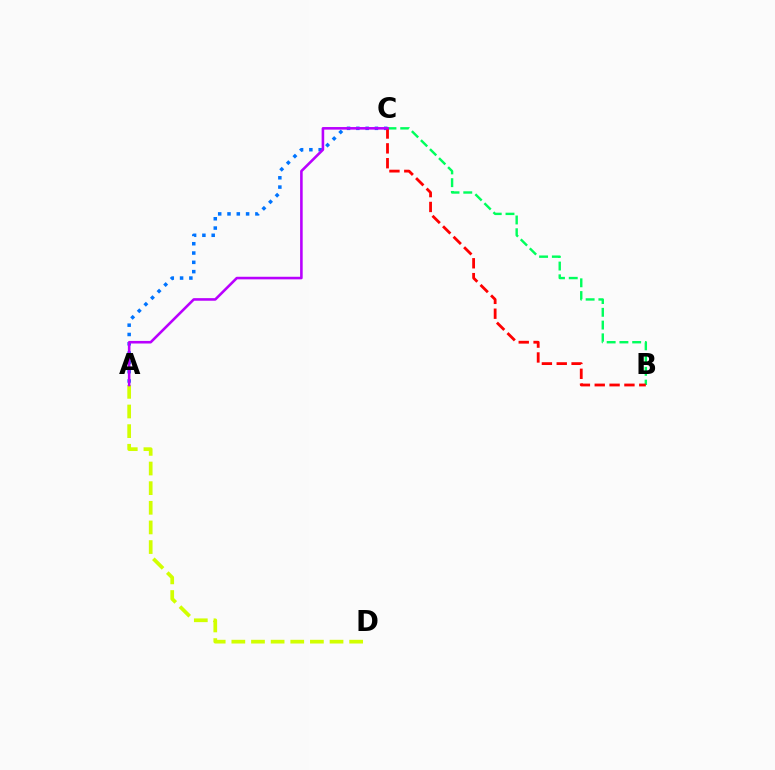{('A', 'D'): [{'color': '#d1ff00', 'line_style': 'dashed', 'thickness': 2.67}], ('A', 'C'): [{'color': '#0074ff', 'line_style': 'dotted', 'thickness': 2.53}, {'color': '#b900ff', 'line_style': 'solid', 'thickness': 1.86}], ('B', 'C'): [{'color': '#00ff5c', 'line_style': 'dashed', 'thickness': 1.73}, {'color': '#ff0000', 'line_style': 'dashed', 'thickness': 2.02}]}